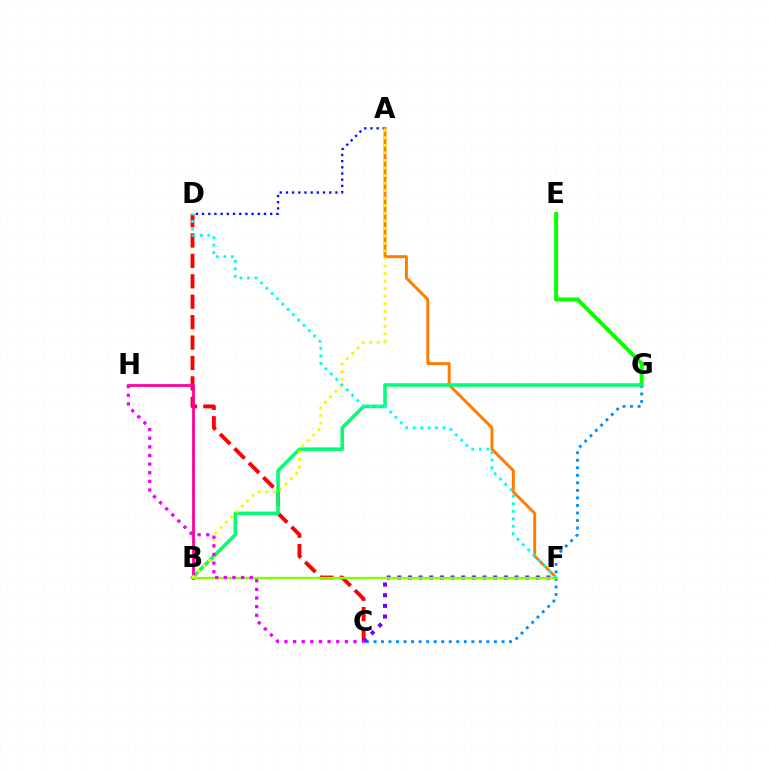{('E', 'G'): [{'color': '#08ff00', 'line_style': 'solid', 'thickness': 2.87}], ('A', 'D'): [{'color': '#0010ff', 'line_style': 'dotted', 'thickness': 1.68}], ('C', 'G'): [{'color': '#008cff', 'line_style': 'dotted', 'thickness': 2.05}], ('A', 'F'): [{'color': '#ff7c00', 'line_style': 'solid', 'thickness': 2.12}], ('C', 'D'): [{'color': '#ff0000', 'line_style': 'dashed', 'thickness': 2.77}], ('B', 'G'): [{'color': '#00ff74', 'line_style': 'solid', 'thickness': 2.56}], ('C', 'F'): [{'color': '#7200ff', 'line_style': 'dotted', 'thickness': 2.9}], ('B', 'H'): [{'color': '#ff0094', 'line_style': 'solid', 'thickness': 2.0}], ('B', 'F'): [{'color': '#84ff00', 'line_style': 'solid', 'thickness': 1.67}], ('A', 'B'): [{'color': '#fcf500', 'line_style': 'dotted', 'thickness': 2.05}], ('D', 'F'): [{'color': '#00fff6', 'line_style': 'dotted', 'thickness': 2.04}], ('C', 'H'): [{'color': '#ee00ff', 'line_style': 'dotted', 'thickness': 2.35}]}